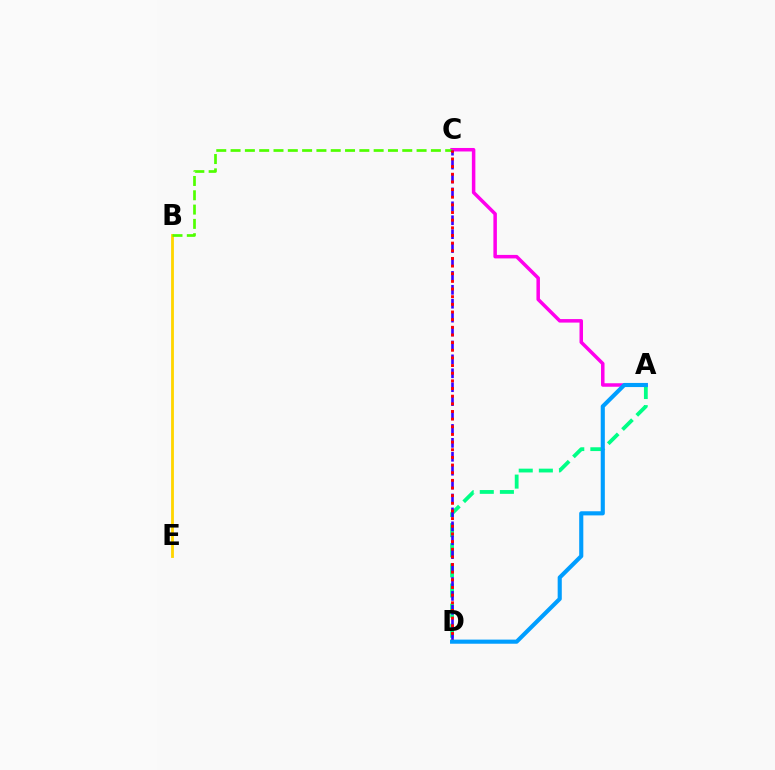{('B', 'E'): [{'color': '#ffd500', 'line_style': 'solid', 'thickness': 2.04}], ('A', 'D'): [{'color': '#00ff86', 'line_style': 'dashed', 'thickness': 2.73}, {'color': '#009eff', 'line_style': 'solid', 'thickness': 2.97}], ('A', 'C'): [{'color': '#ff00ed', 'line_style': 'solid', 'thickness': 2.52}], ('B', 'C'): [{'color': '#4fff00', 'line_style': 'dashed', 'thickness': 1.94}], ('C', 'D'): [{'color': '#3700ff', 'line_style': 'dashed', 'thickness': 1.89}, {'color': '#ff0000', 'line_style': 'dotted', 'thickness': 2.08}]}